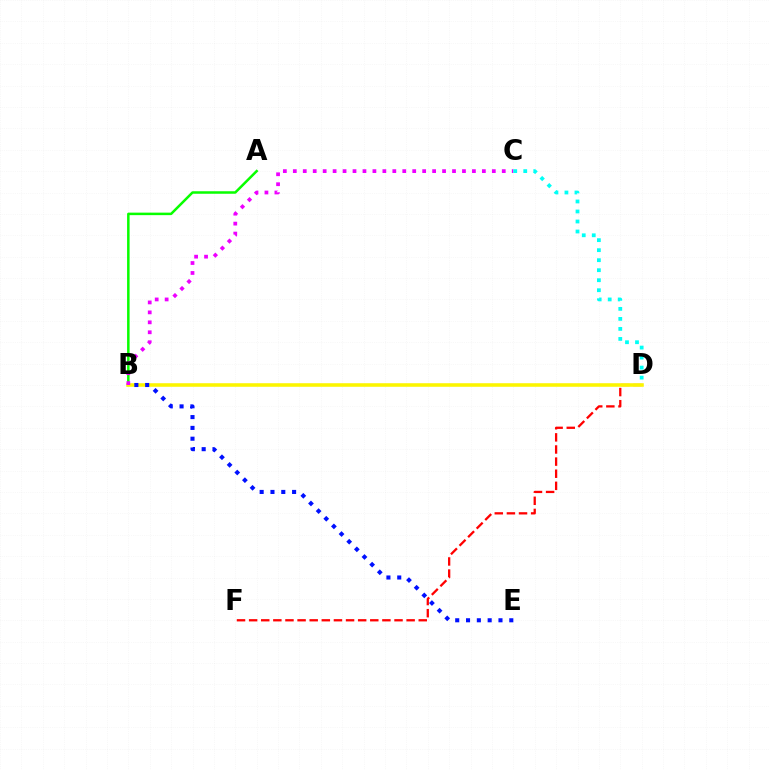{('D', 'F'): [{'color': '#ff0000', 'line_style': 'dashed', 'thickness': 1.65}], ('A', 'B'): [{'color': '#08ff00', 'line_style': 'solid', 'thickness': 1.81}], ('B', 'D'): [{'color': '#fcf500', 'line_style': 'solid', 'thickness': 2.57}], ('B', 'C'): [{'color': '#ee00ff', 'line_style': 'dotted', 'thickness': 2.7}], ('B', 'E'): [{'color': '#0010ff', 'line_style': 'dotted', 'thickness': 2.94}], ('C', 'D'): [{'color': '#00fff6', 'line_style': 'dotted', 'thickness': 2.72}]}